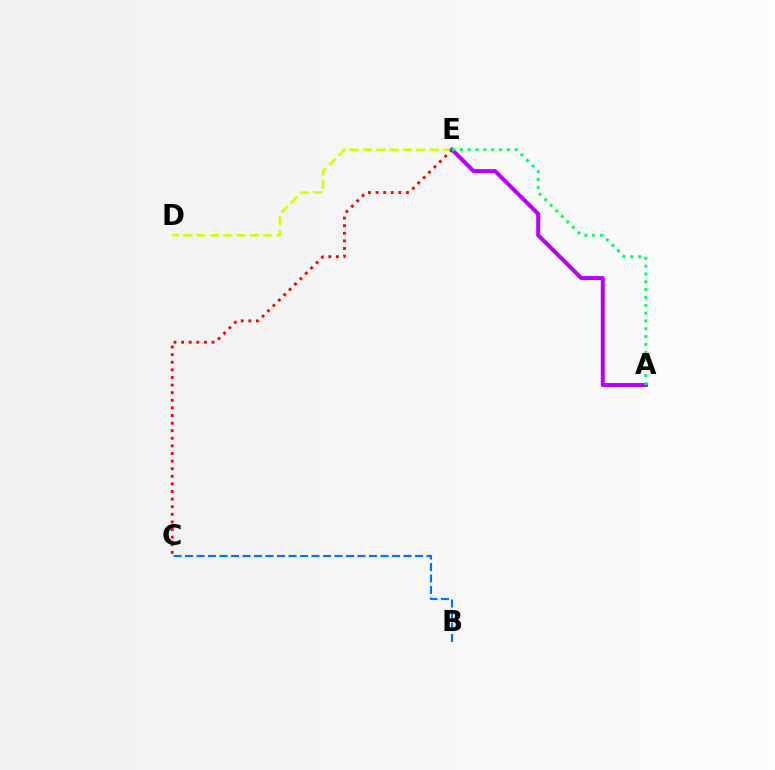{('C', 'E'): [{'color': '#ff0000', 'line_style': 'dotted', 'thickness': 2.07}], ('D', 'E'): [{'color': '#d1ff00', 'line_style': 'dashed', 'thickness': 1.81}], ('A', 'E'): [{'color': '#b900ff', 'line_style': 'solid', 'thickness': 2.89}, {'color': '#00ff5c', 'line_style': 'dotted', 'thickness': 2.13}], ('B', 'C'): [{'color': '#0074ff', 'line_style': 'dashed', 'thickness': 1.56}]}